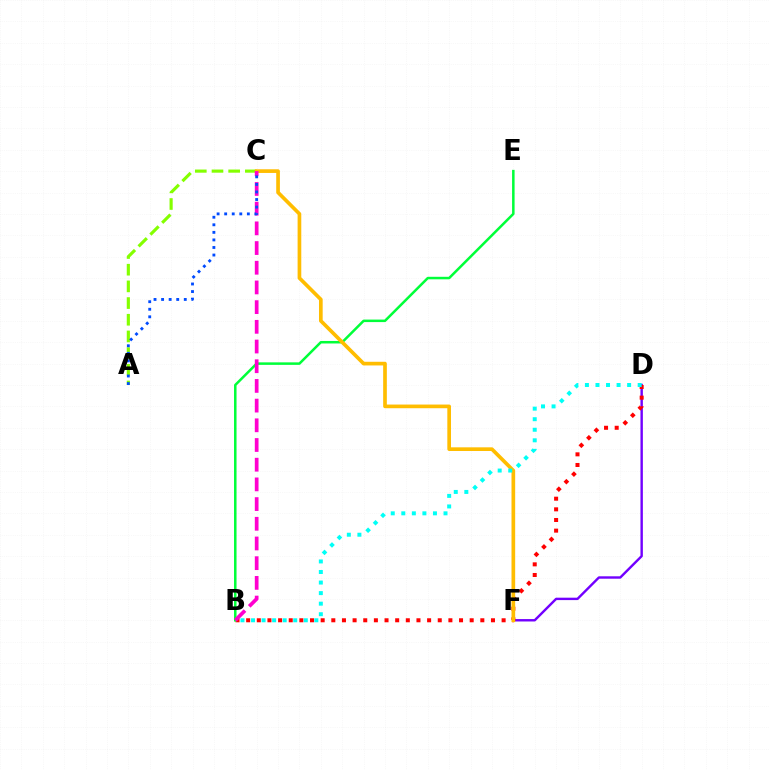{('D', 'F'): [{'color': '#7200ff', 'line_style': 'solid', 'thickness': 1.73}], ('B', 'D'): [{'color': '#ff0000', 'line_style': 'dotted', 'thickness': 2.89}, {'color': '#00fff6', 'line_style': 'dotted', 'thickness': 2.87}], ('B', 'E'): [{'color': '#00ff39', 'line_style': 'solid', 'thickness': 1.81}], ('A', 'C'): [{'color': '#84ff00', 'line_style': 'dashed', 'thickness': 2.27}, {'color': '#004bff', 'line_style': 'dotted', 'thickness': 2.05}], ('C', 'F'): [{'color': '#ffbd00', 'line_style': 'solid', 'thickness': 2.65}], ('B', 'C'): [{'color': '#ff00cf', 'line_style': 'dashed', 'thickness': 2.68}]}